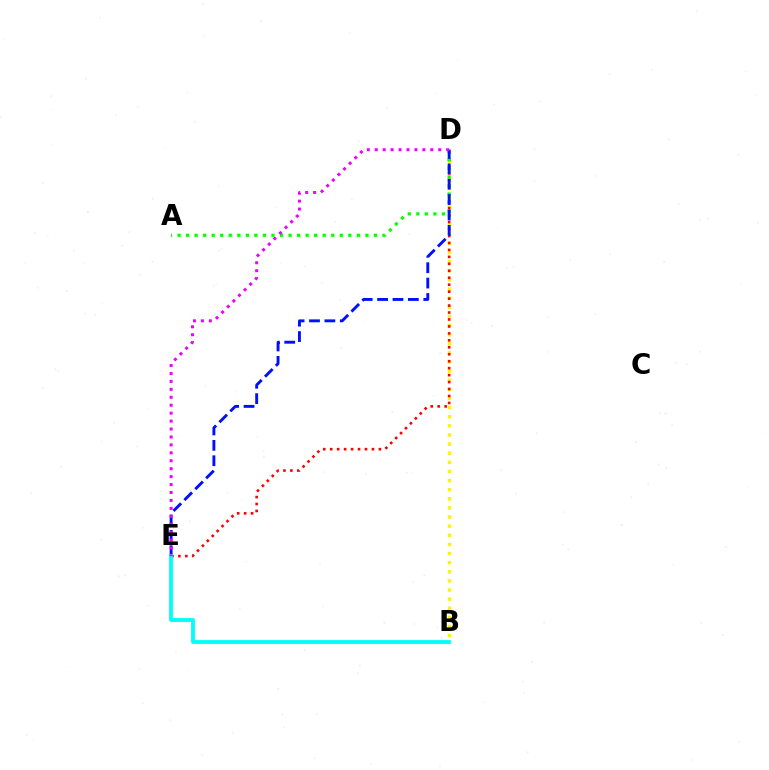{('B', 'D'): [{'color': '#fcf500', 'line_style': 'dotted', 'thickness': 2.48}], ('D', 'E'): [{'color': '#ff0000', 'line_style': 'dotted', 'thickness': 1.89}, {'color': '#0010ff', 'line_style': 'dashed', 'thickness': 2.09}, {'color': '#ee00ff', 'line_style': 'dotted', 'thickness': 2.16}], ('A', 'D'): [{'color': '#08ff00', 'line_style': 'dotted', 'thickness': 2.32}], ('B', 'E'): [{'color': '#00fff6', 'line_style': 'solid', 'thickness': 2.74}]}